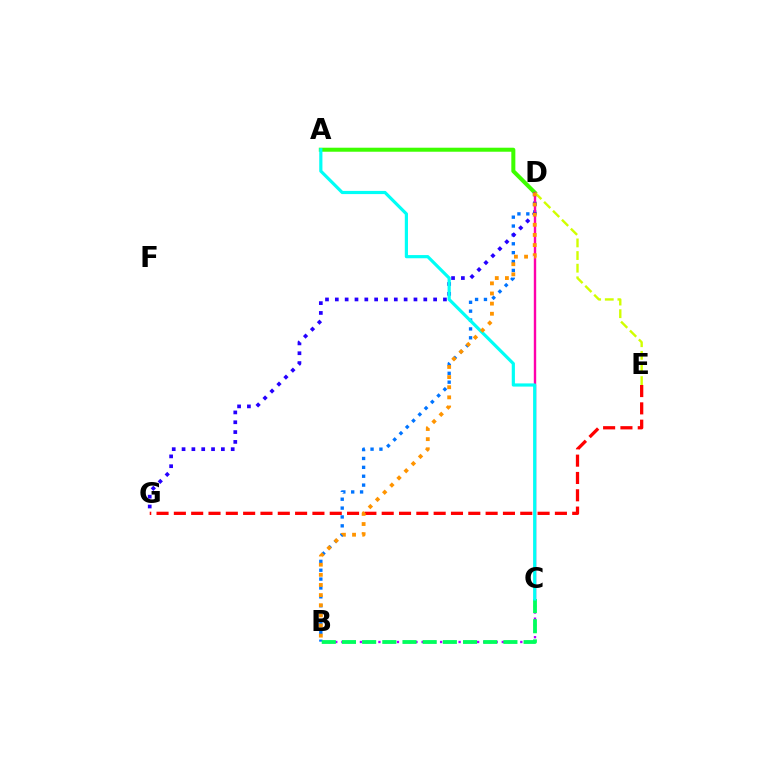{('B', 'D'): [{'color': '#0074ff', 'line_style': 'dotted', 'thickness': 2.41}, {'color': '#ff9400', 'line_style': 'dotted', 'thickness': 2.75}], ('A', 'D'): [{'color': '#3dff00', 'line_style': 'solid', 'thickness': 2.89}], ('B', 'C'): [{'color': '#b900ff', 'line_style': 'dotted', 'thickness': 1.68}, {'color': '#00ff5c', 'line_style': 'dashed', 'thickness': 2.74}], ('C', 'D'): [{'color': '#ff00ac', 'line_style': 'solid', 'thickness': 1.73}], ('E', 'G'): [{'color': '#ff0000', 'line_style': 'dashed', 'thickness': 2.35}], ('D', 'G'): [{'color': '#2500ff', 'line_style': 'dotted', 'thickness': 2.67}], ('D', 'E'): [{'color': '#d1ff00', 'line_style': 'dashed', 'thickness': 1.72}], ('A', 'C'): [{'color': '#00fff6', 'line_style': 'solid', 'thickness': 2.29}]}